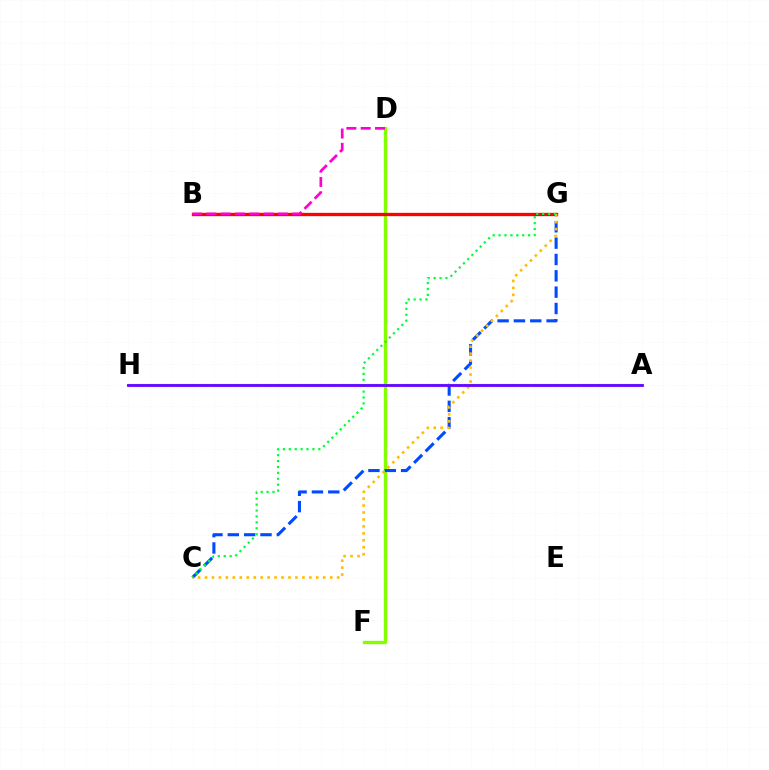{('D', 'F'): [{'color': '#84ff00', 'line_style': 'solid', 'thickness': 2.42}], ('B', 'G'): [{'color': '#ff0000', 'line_style': 'solid', 'thickness': 2.39}], ('C', 'G'): [{'color': '#004bff', 'line_style': 'dashed', 'thickness': 2.22}, {'color': '#ffbd00', 'line_style': 'dotted', 'thickness': 1.89}, {'color': '#00ff39', 'line_style': 'dotted', 'thickness': 1.6}], ('A', 'H'): [{'color': '#00fff6', 'line_style': 'solid', 'thickness': 1.56}, {'color': '#7200ff', 'line_style': 'solid', 'thickness': 2.02}], ('B', 'D'): [{'color': '#ff00cf', 'line_style': 'dashed', 'thickness': 1.95}]}